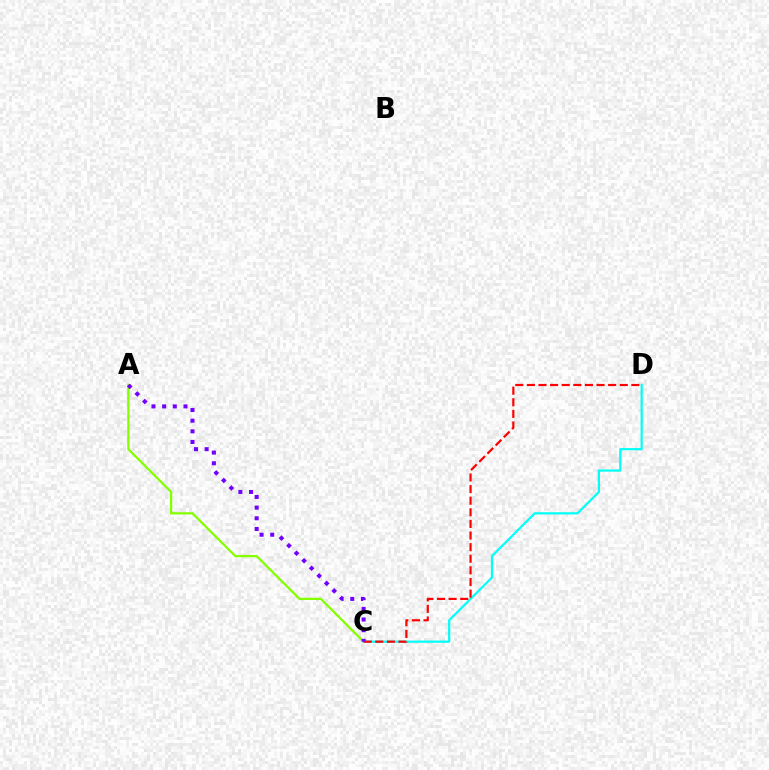{('A', 'C'): [{'color': '#84ff00', 'line_style': 'solid', 'thickness': 1.62}, {'color': '#7200ff', 'line_style': 'dotted', 'thickness': 2.9}], ('C', 'D'): [{'color': '#00fff6', 'line_style': 'solid', 'thickness': 1.59}, {'color': '#ff0000', 'line_style': 'dashed', 'thickness': 1.58}]}